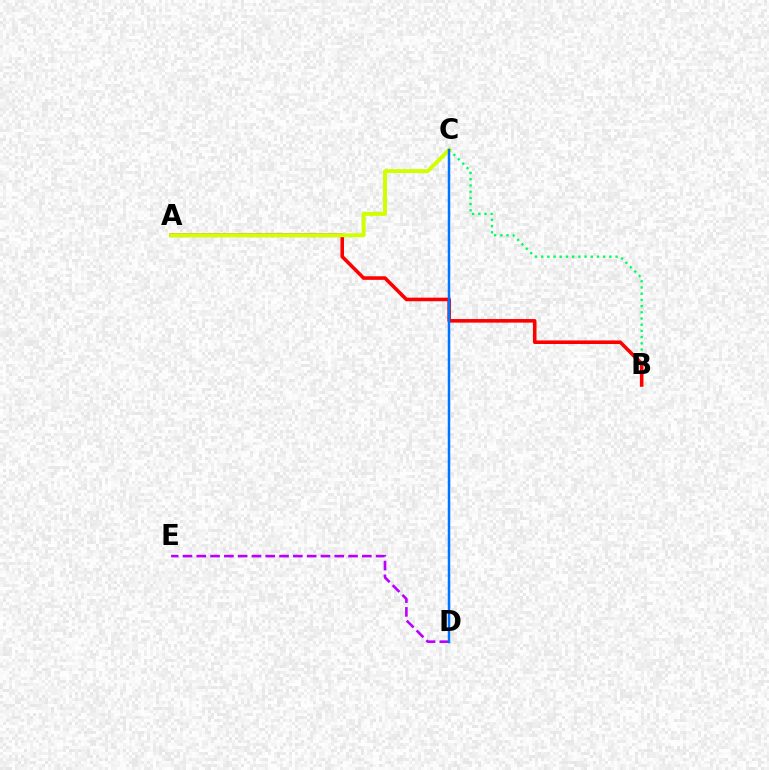{('B', 'C'): [{'color': '#00ff5c', 'line_style': 'dotted', 'thickness': 1.69}], ('A', 'B'): [{'color': '#ff0000', 'line_style': 'solid', 'thickness': 2.58}], ('D', 'E'): [{'color': '#b900ff', 'line_style': 'dashed', 'thickness': 1.87}], ('A', 'C'): [{'color': '#d1ff00', 'line_style': 'solid', 'thickness': 2.83}], ('C', 'D'): [{'color': '#0074ff', 'line_style': 'solid', 'thickness': 1.78}]}